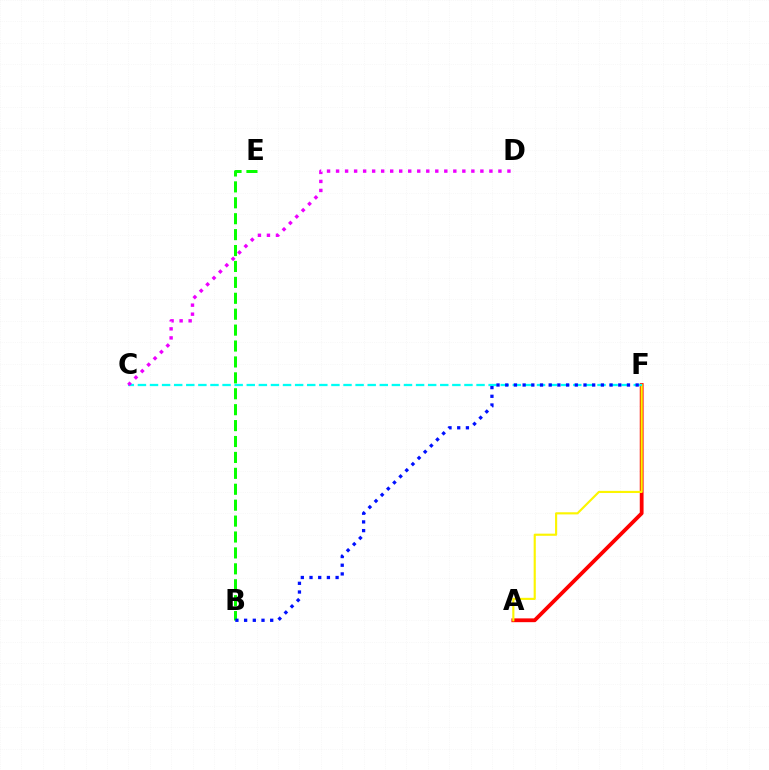{('A', 'F'): [{'color': '#ff0000', 'line_style': 'solid', 'thickness': 2.73}, {'color': '#fcf500', 'line_style': 'solid', 'thickness': 1.54}], ('C', 'F'): [{'color': '#00fff6', 'line_style': 'dashed', 'thickness': 1.64}], ('B', 'E'): [{'color': '#08ff00', 'line_style': 'dashed', 'thickness': 2.16}], ('C', 'D'): [{'color': '#ee00ff', 'line_style': 'dotted', 'thickness': 2.45}], ('B', 'F'): [{'color': '#0010ff', 'line_style': 'dotted', 'thickness': 2.36}]}